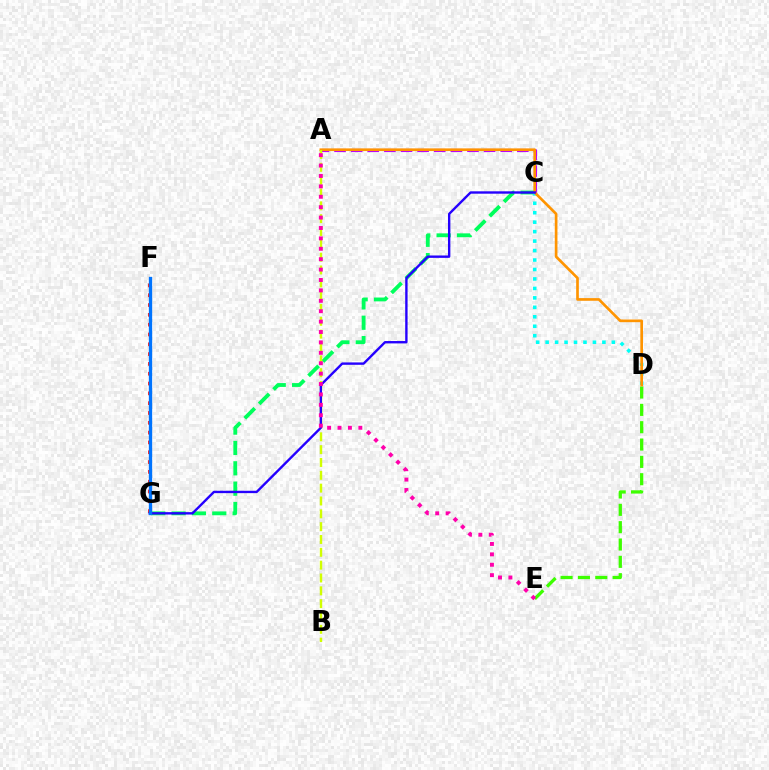{('C', 'G'): [{'color': '#00ff5c', 'line_style': 'dashed', 'thickness': 2.76}, {'color': '#2500ff', 'line_style': 'solid', 'thickness': 1.72}], ('C', 'D'): [{'color': '#00fff6', 'line_style': 'dotted', 'thickness': 2.57}], ('A', 'C'): [{'color': '#b900ff', 'line_style': 'dashed', 'thickness': 2.26}], ('D', 'E'): [{'color': '#3dff00', 'line_style': 'dashed', 'thickness': 2.36}], ('A', 'D'): [{'color': '#ff9400', 'line_style': 'solid', 'thickness': 1.93}], ('F', 'G'): [{'color': '#ff0000', 'line_style': 'dotted', 'thickness': 2.67}, {'color': '#0074ff', 'line_style': 'solid', 'thickness': 2.38}], ('A', 'B'): [{'color': '#d1ff00', 'line_style': 'dashed', 'thickness': 1.74}], ('A', 'E'): [{'color': '#ff00ac', 'line_style': 'dotted', 'thickness': 2.83}]}